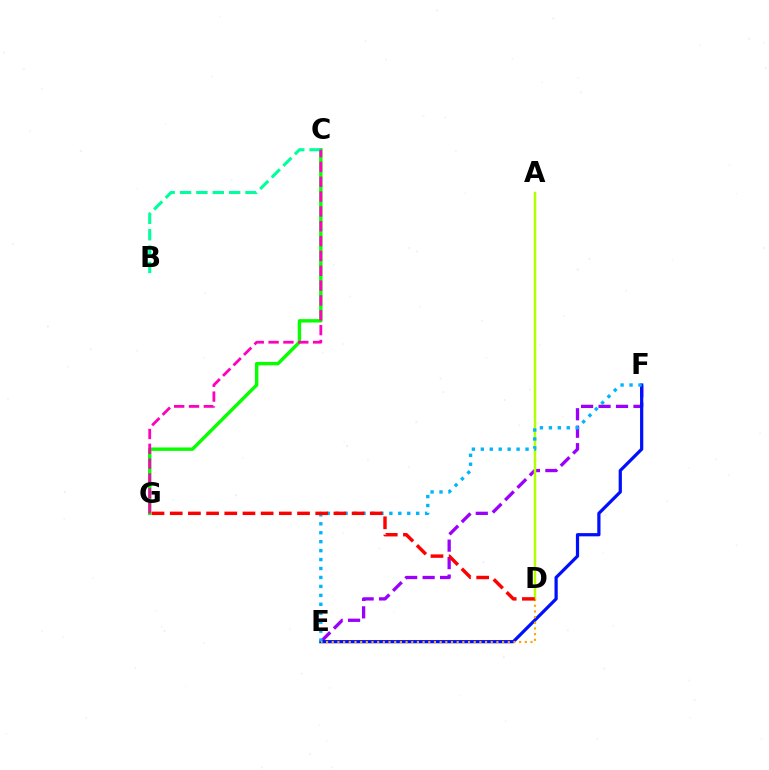{('E', 'F'): [{'color': '#9b00ff', 'line_style': 'dashed', 'thickness': 2.37}, {'color': '#0010ff', 'line_style': 'solid', 'thickness': 2.32}, {'color': '#00b5ff', 'line_style': 'dotted', 'thickness': 2.43}], ('A', 'D'): [{'color': '#b3ff00', 'line_style': 'solid', 'thickness': 1.8}], ('C', 'G'): [{'color': '#08ff00', 'line_style': 'solid', 'thickness': 2.46}, {'color': '#ff00bd', 'line_style': 'dashed', 'thickness': 2.02}], ('D', 'E'): [{'color': '#ffa500', 'line_style': 'dotted', 'thickness': 1.54}], ('B', 'C'): [{'color': '#00ff9d', 'line_style': 'dashed', 'thickness': 2.22}], ('D', 'G'): [{'color': '#ff0000', 'line_style': 'dashed', 'thickness': 2.47}]}